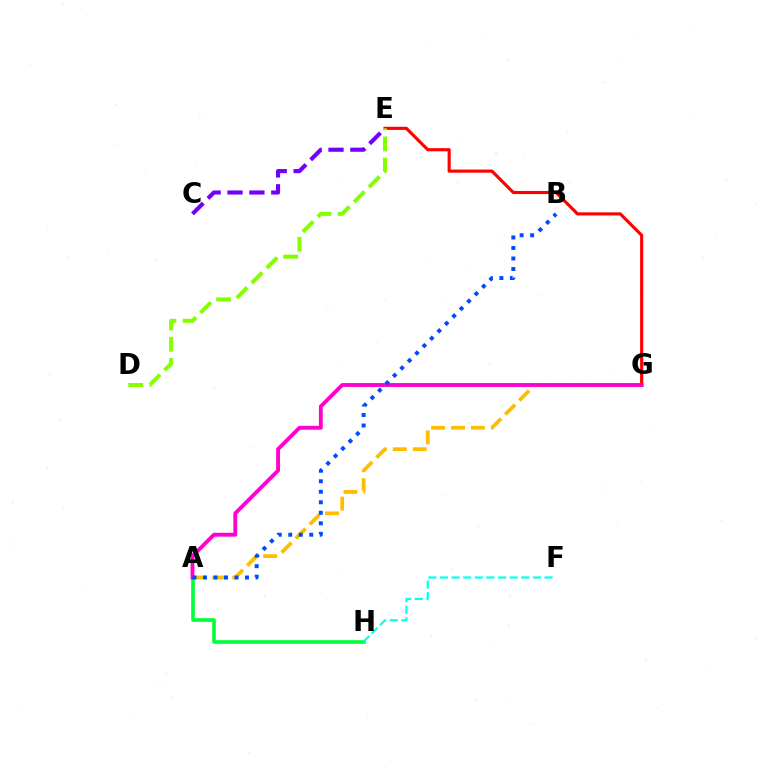{('C', 'E'): [{'color': '#7200ff', 'line_style': 'dashed', 'thickness': 2.97}], ('A', 'G'): [{'color': '#ffbd00', 'line_style': 'dashed', 'thickness': 2.7}, {'color': '#ff00cf', 'line_style': 'solid', 'thickness': 2.78}], ('A', 'H'): [{'color': '#00ff39', 'line_style': 'solid', 'thickness': 2.62}], ('E', 'G'): [{'color': '#ff0000', 'line_style': 'solid', 'thickness': 2.25}], ('F', 'H'): [{'color': '#00fff6', 'line_style': 'dashed', 'thickness': 1.58}], ('A', 'B'): [{'color': '#004bff', 'line_style': 'dotted', 'thickness': 2.85}], ('D', 'E'): [{'color': '#84ff00', 'line_style': 'dashed', 'thickness': 2.88}]}